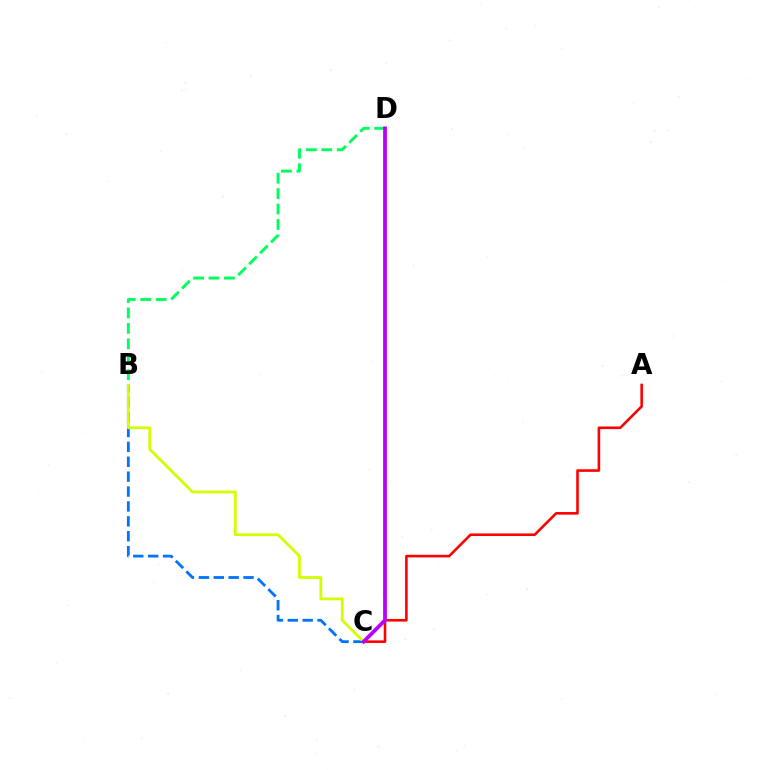{('B', 'D'): [{'color': '#00ff5c', 'line_style': 'dashed', 'thickness': 2.1}], ('A', 'C'): [{'color': '#ff0000', 'line_style': 'solid', 'thickness': 1.87}], ('B', 'C'): [{'color': '#0074ff', 'line_style': 'dashed', 'thickness': 2.02}, {'color': '#d1ff00', 'line_style': 'solid', 'thickness': 2.01}], ('C', 'D'): [{'color': '#b900ff', 'line_style': 'solid', 'thickness': 2.72}]}